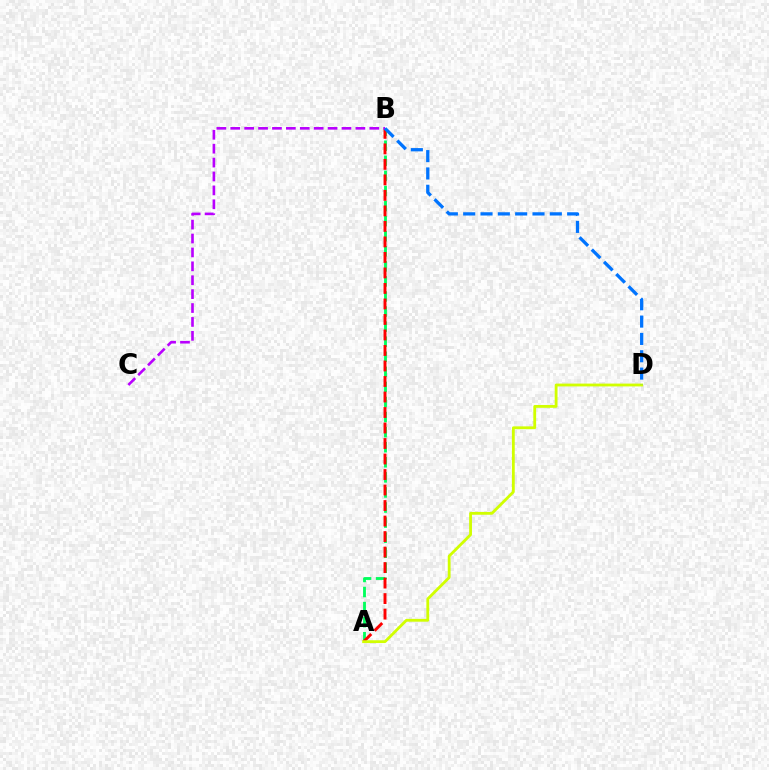{('A', 'B'): [{'color': '#00ff5c', 'line_style': 'dashed', 'thickness': 2.05}, {'color': '#ff0000', 'line_style': 'dashed', 'thickness': 2.11}], ('A', 'D'): [{'color': '#d1ff00', 'line_style': 'solid', 'thickness': 2.03}], ('B', 'C'): [{'color': '#b900ff', 'line_style': 'dashed', 'thickness': 1.89}], ('B', 'D'): [{'color': '#0074ff', 'line_style': 'dashed', 'thickness': 2.35}]}